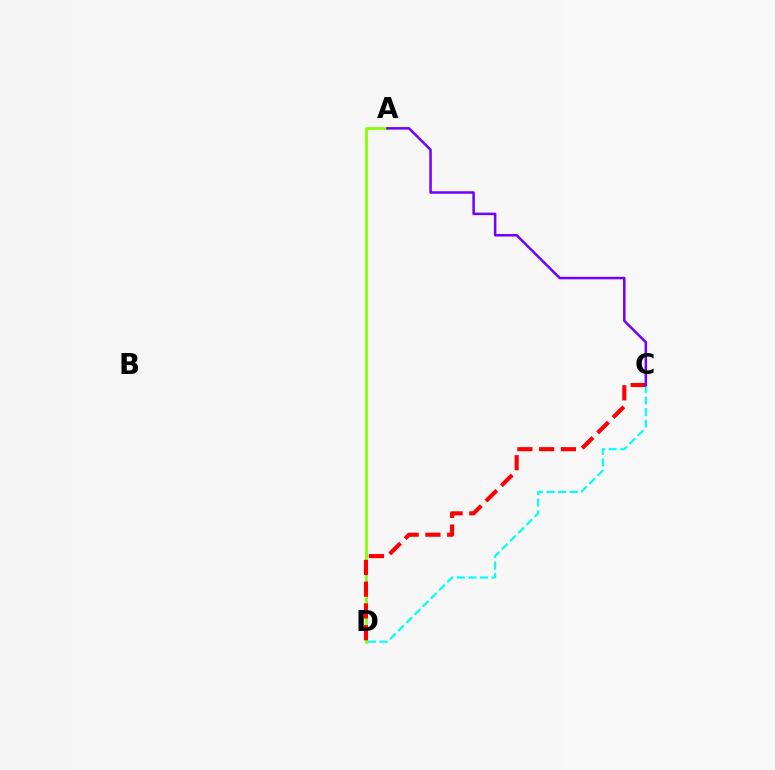{('A', 'D'): [{'color': '#84ff00', 'line_style': 'solid', 'thickness': 1.96}], ('C', 'D'): [{'color': '#00fff6', 'line_style': 'dashed', 'thickness': 1.57}, {'color': '#ff0000', 'line_style': 'dashed', 'thickness': 2.96}], ('A', 'C'): [{'color': '#7200ff', 'line_style': 'solid', 'thickness': 1.81}]}